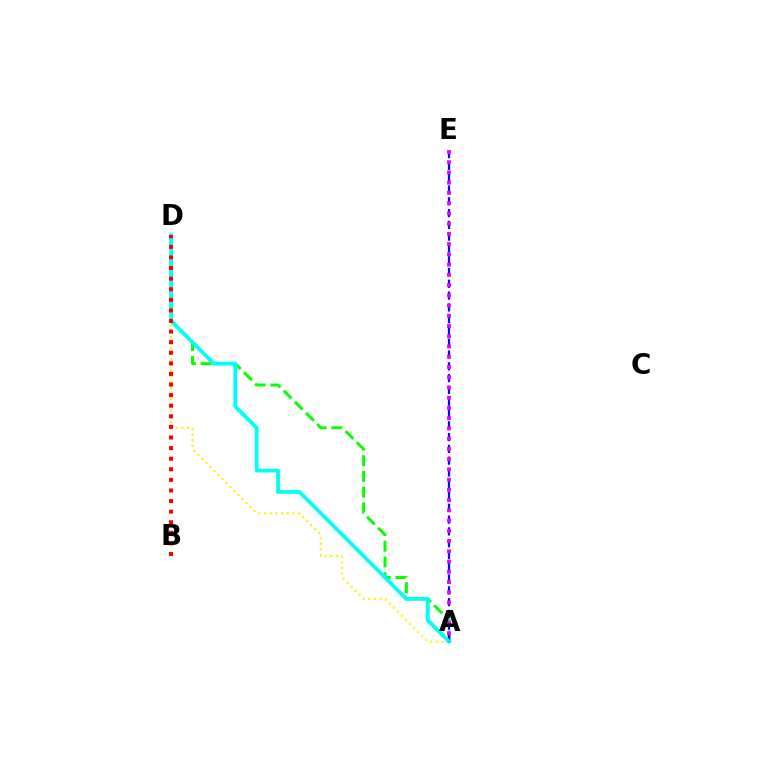{('A', 'D'): [{'color': '#fcf500', 'line_style': 'dotted', 'thickness': 1.54}, {'color': '#08ff00', 'line_style': 'dashed', 'thickness': 2.14}, {'color': '#00fff6', 'line_style': 'solid', 'thickness': 2.73}], ('A', 'E'): [{'color': '#0010ff', 'line_style': 'dashed', 'thickness': 1.6}, {'color': '#ee00ff', 'line_style': 'dotted', 'thickness': 2.78}], ('B', 'D'): [{'color': '#ff0000', 'line_style': 'dotted', 'thickness': 2.88}]}